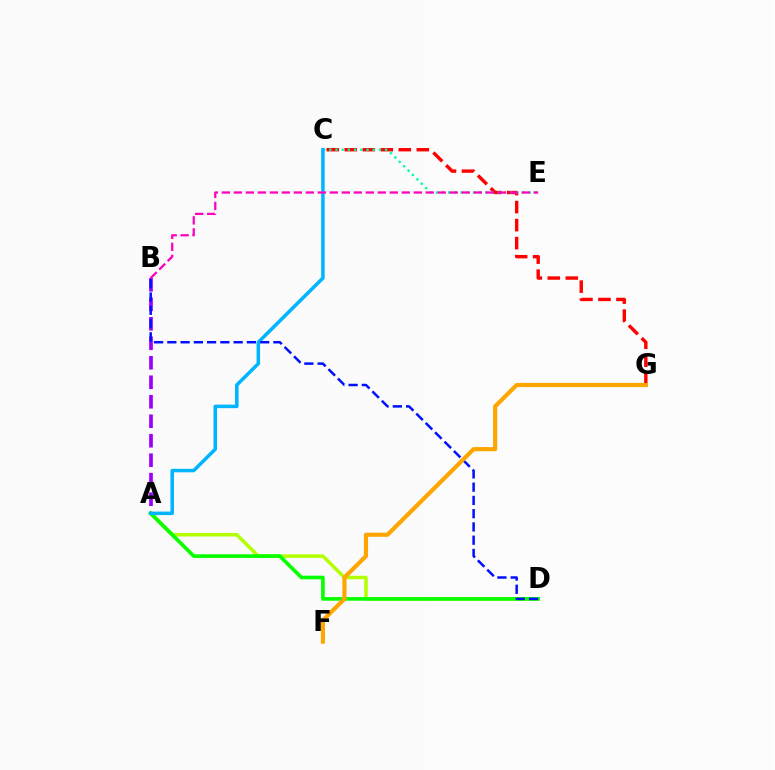{('C', 'G'): [{'color': '#ff0000', 'line_style': 'dashed', 'thickness': 2.45}], ('A', 'D'): [{'color': '#b3ff00', 'line_style': 'solid', 'thickness': 2.53}, {'color': '#08ff00', 'line_style': 'solid', 'thickness': 2.64}], ('C', 'E'): [{'color': '#00ff9d', 'line_style': 'dotted', 'thickness': 1.69}], ('A', 'B'): [{'color': '#9b00ff', 'line_style': 'dashed', 'thickness': 2.65}], ('A', 'C'): [{'color': '#00b5ff', 'line_style': 'solid', 'thickness': 2.53}], ('B', 'E'): [{'color': '#ff00bd', 'line_style': 'dashed', 'thickness': 1.63}], ('B', 'D'): [{'color': '#0010ff', 'line_style': 'dashed', 'thickness': 1.8}], ('F', 'G'): [{'color': '#ffa500', 'line_style': 'solid', 'thickness': 2.99}]}